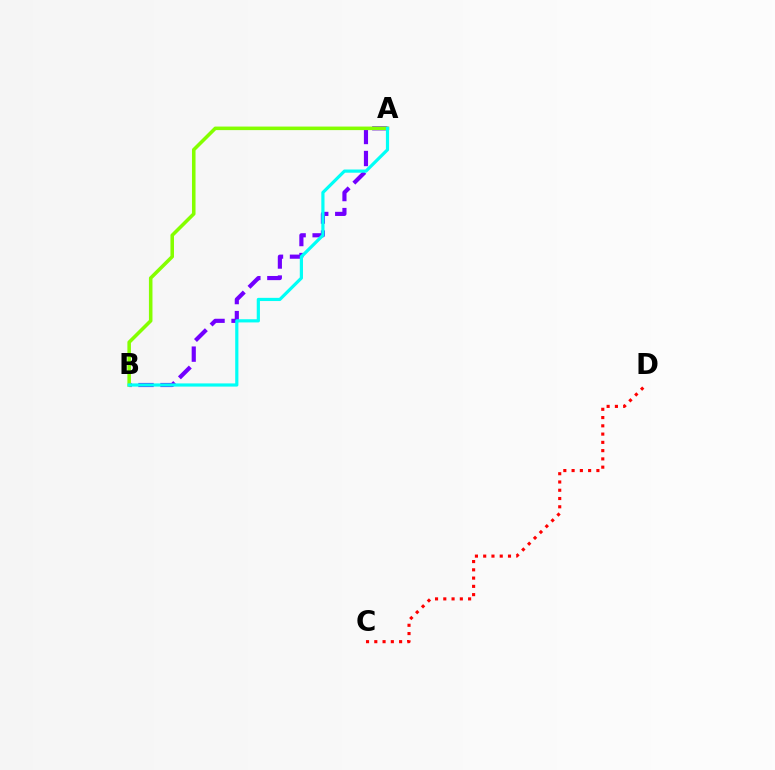{('A', 'B'): [{'color': '#7200ff', 'line_style': 'dashed', 'thickness': 2.99}, {'color': '#84ff00', 'line_style': 'solid', 'thickness': 2.55}, {'color': '#00fff6', 'line_style': 'solid', 'thickness': 2.3}], ('C', 'D'): [{'color': '#ff0000', 'line_style': 'dotted', 'thickness': 2.25}]}